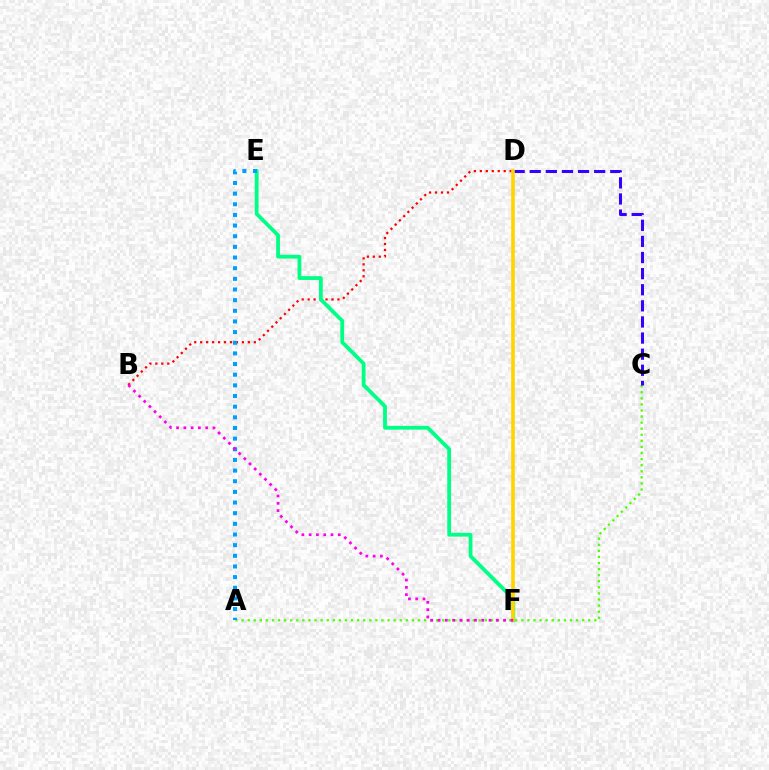{('A', 'C'): [{'color': '#4fff00', 'line_style': 'dotted', 'thickness': 1.65}], ('B', 'D'): [{'color': '#ff0000', 'line_style': 'dotted', 'thickness': 1.62}], ('E', 'F'): [{'color': '#00ff86', 'line_style': 'solid', 'thickness': 2.73}], ('A', 'E'): [{'color': '#009eff', 'line_style': 'dotted', 'thickness': 2.89}], ('C', 'D'): [{'color': '#3700ff', 'line_style': 'dashed', 'thickness': 2.19}], ('D', 'F'): [{'color': '#ffd500', 'line_style': 'solid', 'thickness': 2.6}], ('B', 'F'): [{'color': '#ff00ed', 'line_style': 'dotted', 'thickness': 1.98}]}